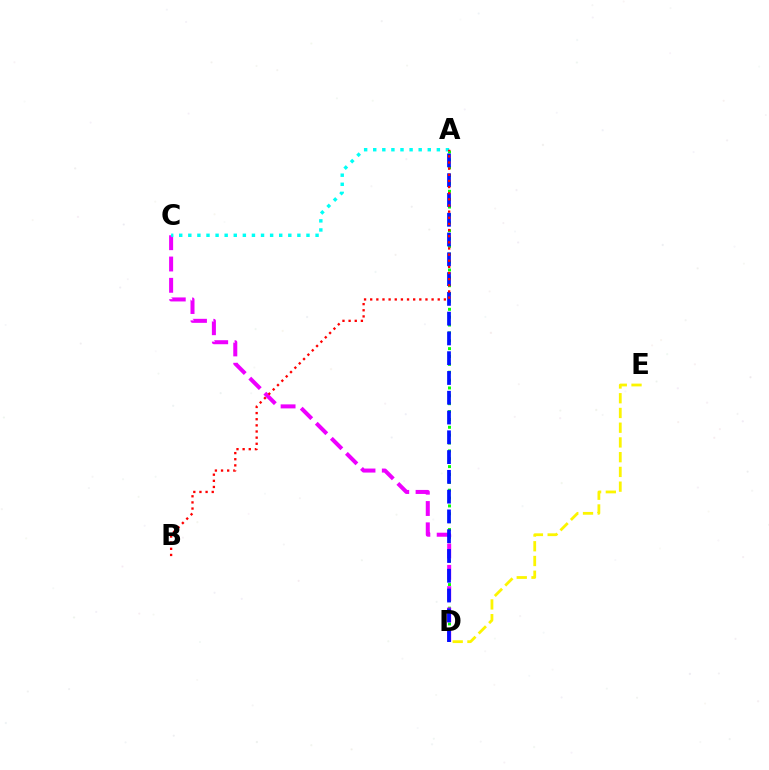{('D', 'E'): [{'color': '#fcf500', 'line_style': 'dashed', 'thickness': 2.0}], ('A', 'D'): [{'color': '#08ff00', 'line_style': 'dotted', 'thickness': 2.14}, {'color': '#0010ff', 'line_style': 'dashed', 'thickness': 2.69}], ('C', 'D'): [{'color': '#ee00ff', 'line_style': 'dashed', 'thickness': 2.89}], ('A', 'C'): [{'color': '#00fff6', 'line_style': 'dotted', 'thickness': 2.47}], ('A', 'B'): [{'color': '#ff0000', 'line_style': 'dotted', 'thickness': 1.67}]}